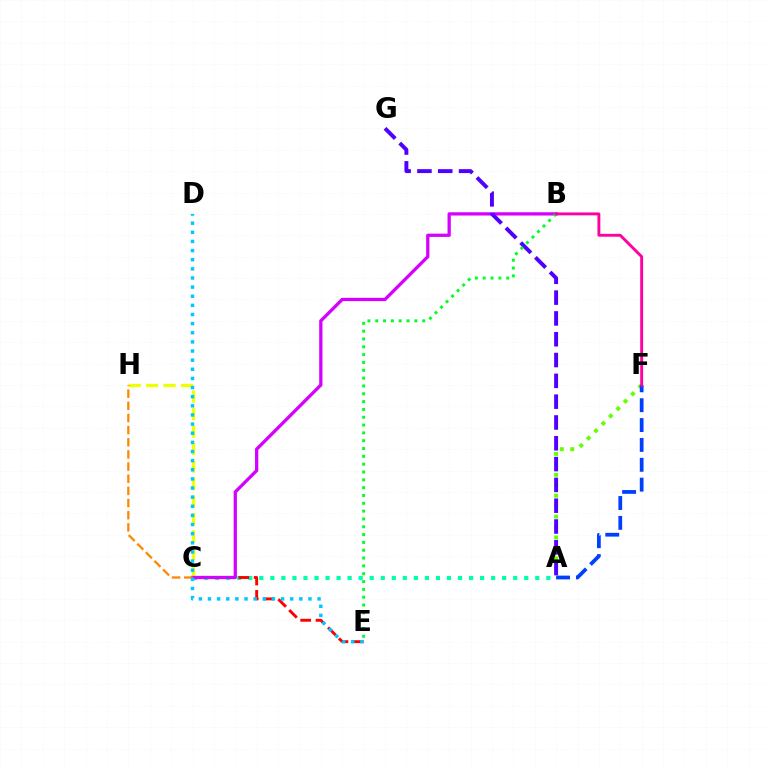{('A', 'C'): [{'color': '#00ffaf', 'line_style': 'dotted', 'thickness': 3.0}], ('A', 'F'): [{'color': '#66ff00', 'line_style': 'dotted', 'thickness': 2.84}, {'color': '#003fff', 'line_style': 'dashed', 'thickness': 2.7}], ('C', 'E'): [{'color': '#ff0000', 'line_style': 'dashed', 'thickness': 2.09}], ('C', 'H'): [{'color': '#eeff00', 'line_style': 'dashed', 'thickness': 2.38}, {'color': '#ff8800', 'line_style': 'dashed', 'thickness': 1.65}], ('B', 'C'): [{'color': '#d600ff', 'line_style': 'solid', 'thickness': 2.36}], ('A', 'G'): [{'color': '#4f00ff', 'line_style': 'dashed', 'thickness': 2.83}], ('D', 'E'): [{'color': '#00c7ff', 'line_style': 'dotted', 'thickness': 2.48}], ('B', 'E'): [{'color': '#00ff27', 'line_style': 'dotted', 'thickness': 2.13}], ('B', 'F'): [{'color': '#ff00a0', 'line_style': 'solid', 'thickness': 2.08}]}